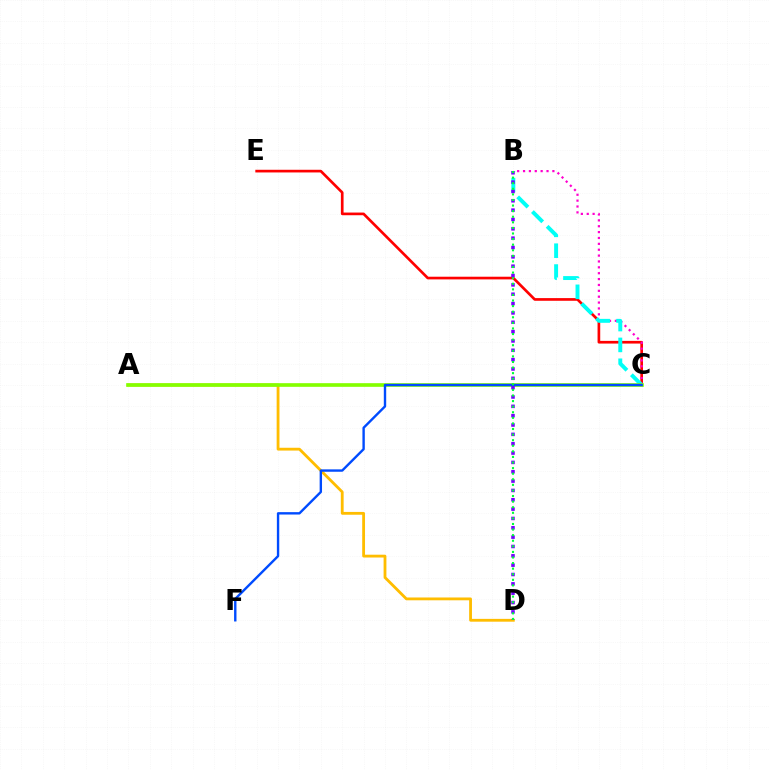{('A', 'D'): [{'color': '#ffbd00', 'line_style': 'solid', 'thickness': 2.02}], ('C', 'E'): [{'color': '#ff0000', 'line_style': 'solid', 'thickness': 1.93}], ('B', 'C'): [{'color': '#ff00cf', 'line_style': 'dotted', 'thickness': 1.6}, {'color': '#00fff6', 'line_style': 'dashed', 'thickness': 2.83}], ('A', 'C'): [{'color': '#84ff00', 'line_style': 'solid', 'thickness': 2.64}], ('C', 'F'): [{'color': '#004bff', 'line_style': 'solid', 'thickness': 1.72}], ('B', 'D'): [{'color': '#7200ff', 'line_style': 'dotted', 'thickness': 2.54}, {'color': '#00ff39', 'line_style': 'dotted', 'thickness': 1.52}]}